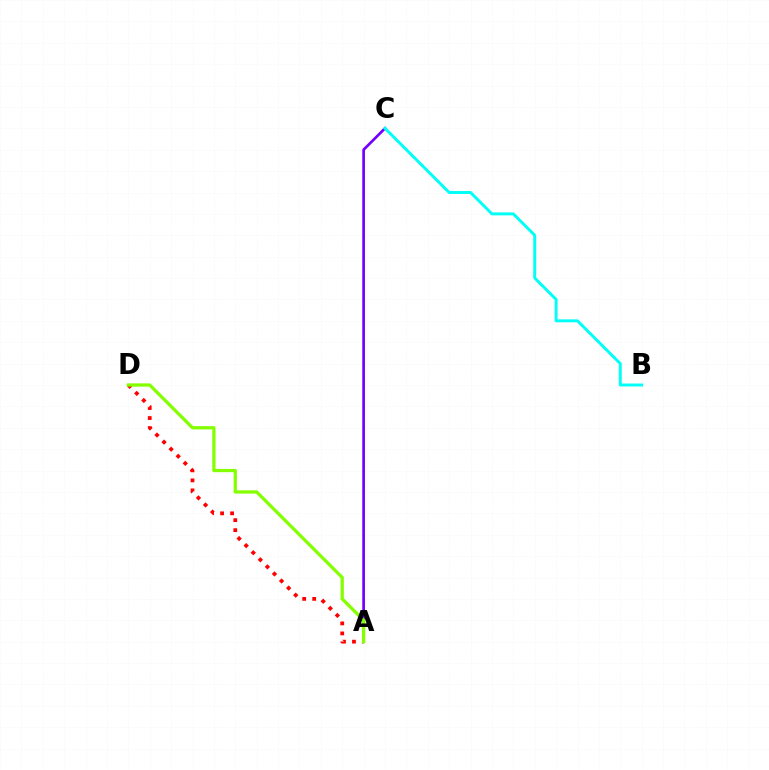{('A', 'C'): [{'color': '#7200ff', 'line_style': 'solid', 'thickness': 1.94}], ('A', 'D'): [{'color': '#ff0000', 'line_style': 'dotted', 'thickness': 2.72}, {'color': '#84ff00', 'line_style': 'solid', 'thickness': 2.35}], ('B', 'C'): [{'color': '#00fff6', 'line_style': 'solid', 'thickness': 2.12}]}